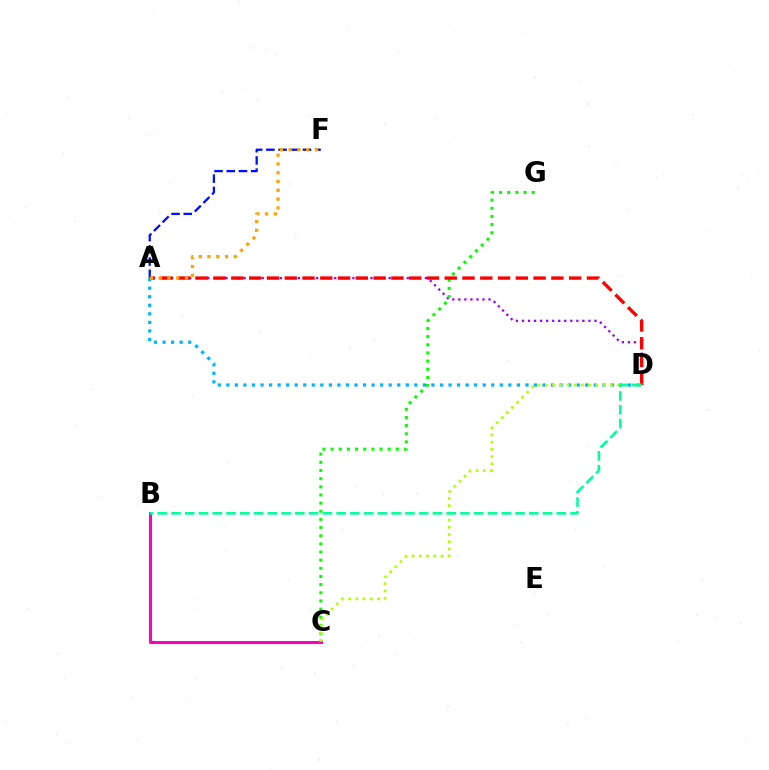{('B', 'C'): [{'color': '#ff00bd', 'line_style': 'solid', 'thickness': 2.18}], ('A', 'D'): [{'color': '#9b00ff', 'line_style': 'dotted', 'thickness': 1.64}, {'color': '#00b5ff', 'line_style': 'dotted', 'thickness': 2.32}, {'color': '#ff0000', 'line_style': 'dashed', 'thickness': 2.41}], ('C', 'G'): [{'color': '#08ff00', 'line_style': 'dotted', 'thickness': 2.21}], ('C', 'D'): [{'color': '#b3ff00', 'line_style': 'dotted', 'thickness': 1.96}], ('B', 'D'): [{'color': '#00ff9d', 'line_style': 'dashed', 'thickness': 1.87}], ('A', 'F'): [{'color': '#0010ff', 'line_style': 'dashed', 'thickness': 1.66}, {'color': '#ffa500', 'line_style': 'dotted', 'thickness': 2.39}]}